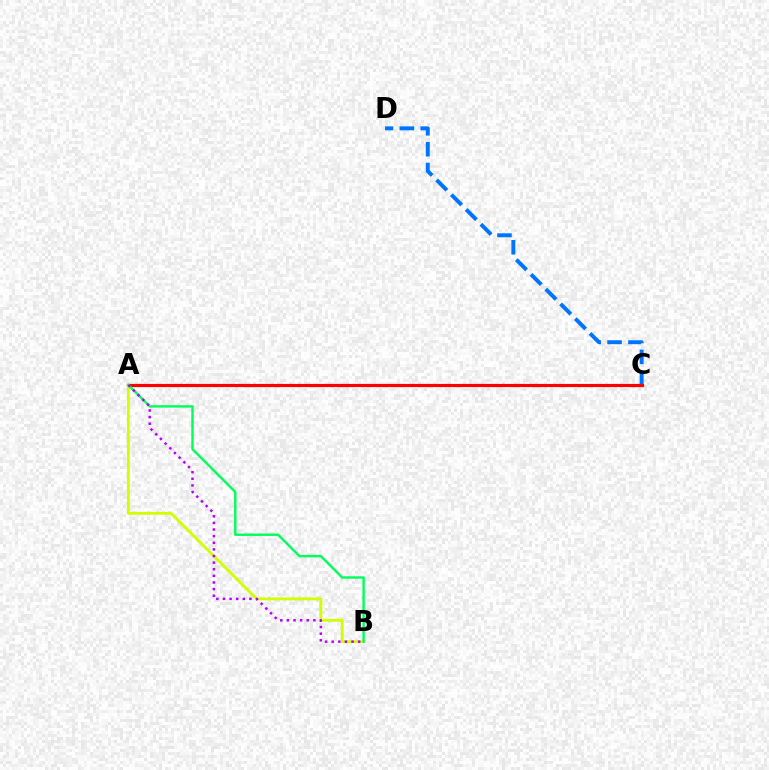{('C', 'D'): [{'color': '#0074ff', 'line_style': 'dashed', 'thickness': 2.83}], ('A', 'C'): [{'color': '#ff0000', 'line_style': 'solid', 'thickness': 2.27}], ('A', 'B'): [{'color': '#d1ff00', 'line_style': 'solid', 'thickness': 2.04}, {'color': '#00ff5c', 'line_style': 'solid', 'thickness': 1.73}, {'color': '#b900ff', 'line_style': 'dotted', 'thickness': 1.8}]}